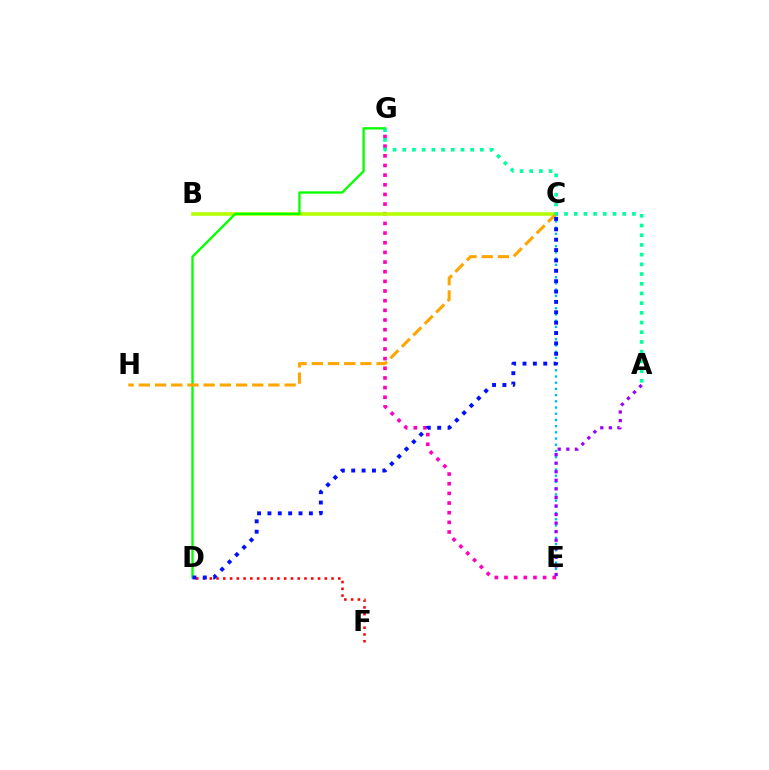{('E', 'G'): [{'color': '#ff00bd', 'line_style': 'dotted', 'thickness': 2.62}], ('B', 'C'): [{'color': '#b3ff00', 'line_style': 'solid', 'thickness': 2.57}], ('D', 'G'): [{'color': '#08ff00', 'line_style': 'solid', 'thickness': 1.69}], ('D', 'F'): [{'color': '#ff0000', 'line_style': 'dotted', 'thickness': 1.84}], ('C', 'E'): [{'color': '#00b5ff', 'line_style': 'dotted', 'thickness': 1.69}], ('C', 'H'): [{'color': '#ffa500', 'line_style': 'dashed', 'thickness': 2.2}], ('C', 'D'): [{'color': '#0010ff', 'line_style': 'dotted', 'thickness': 2.82}], ('A', 'E'): [{'color': '#9b00ff', 'line_style': 'dotted', 'thickness': 2.33}], ('A', 'G'): [{'color': '#00ff9d', 'line_style': 'dotted', 'thickness': 2.64}]}